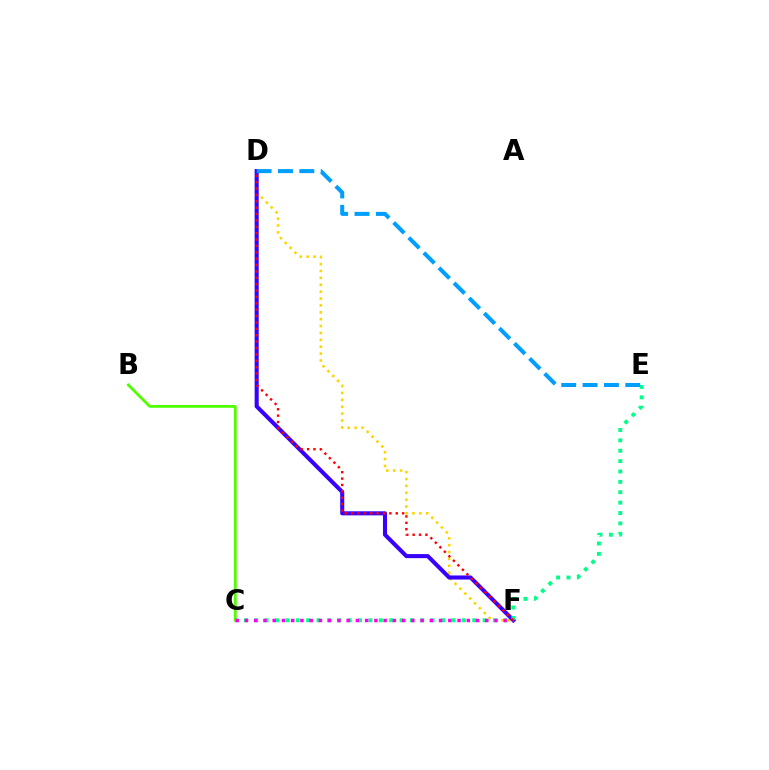{('D', 'F'): [{'color': '#ffd500', 'line_style': 'dotted', 'thickness': 1.87}, {'color': '#3700ff', 'line_style': 'solid', 'thickness': 2.93}, {'color': '#ff0000', 'line_style': 'dotted', 'thickness': 1.73}], ('B', 'C'): [{'color': '#4fff00', 'line_style': 'solid', 'thickness': 2.0}], ('C', 'E'): [{'color': '#00ff86', 'line_style': 'dotted', 'thickness': 2.82}], ('D', 'E'): [{'color': '#009eff', 'line_style': 'dashed', 'thickness': 2.9}], ('C', 'F'): [{'color': '#ff00ed', 'line_style': 'dotted', 'thickness': 2.51}]}